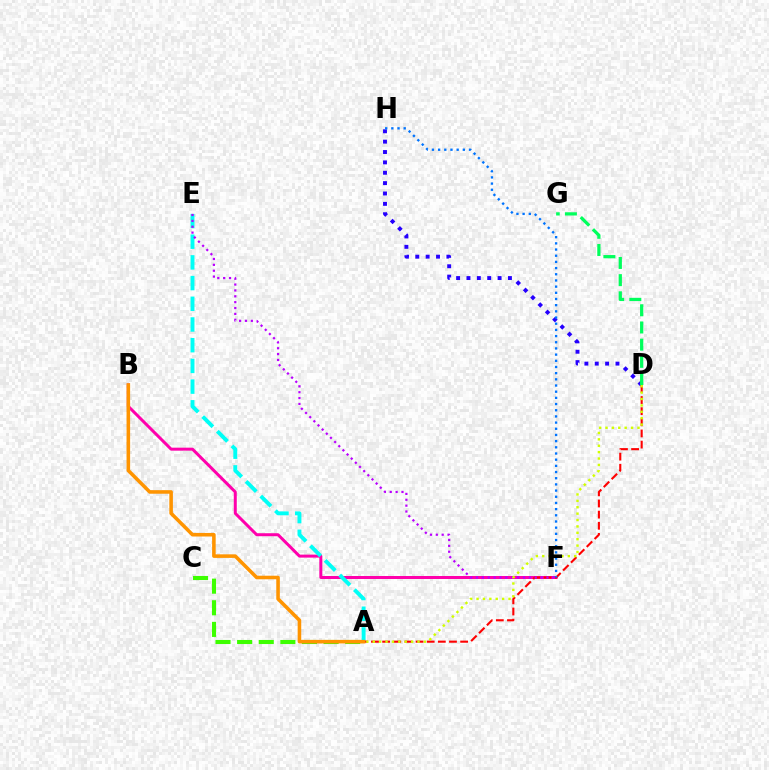{('B', 'F'): [{'color': '#ff00ac', 'line_style': 'solid', 'thickness': 2.15}], ('A', 'E'): [{'color': '#00fff6', 'line_style': 'dashed', 'thickness': 2.81}], ('D', 'H'): [{'color': '#2500ff', 'line_style': 'dotted', 'thickness': 2.82}], ('A', 'D'): [{'color': '#ff0000', 'line_style': 'dashed', 'thickness': 1.51}, {'color': '#d1ff00', 'line_style': 'dotted', 'thickness': 1.74}], ('E', 'F'): [{'color': '#b900ff', 'line_style': 'dotted', 'thickness': 1.6}], ('F', 'H'): [{'color': '#0074ff', 'line_style': 'dotted', 'thickness': 1.68}], ('D', 'G'): [{'color': '#00ff5c', 'line_style': 'dashed', 'thickness': 2.33}], ('A', 'C'): [{'color': '#3dff00', 'line_style': 'dashed', 'thickness': 2.94}], ('A', 'B'): [{'color': '#ff9400', 'line_style': 'solid', 'thickness': 2.57}]}